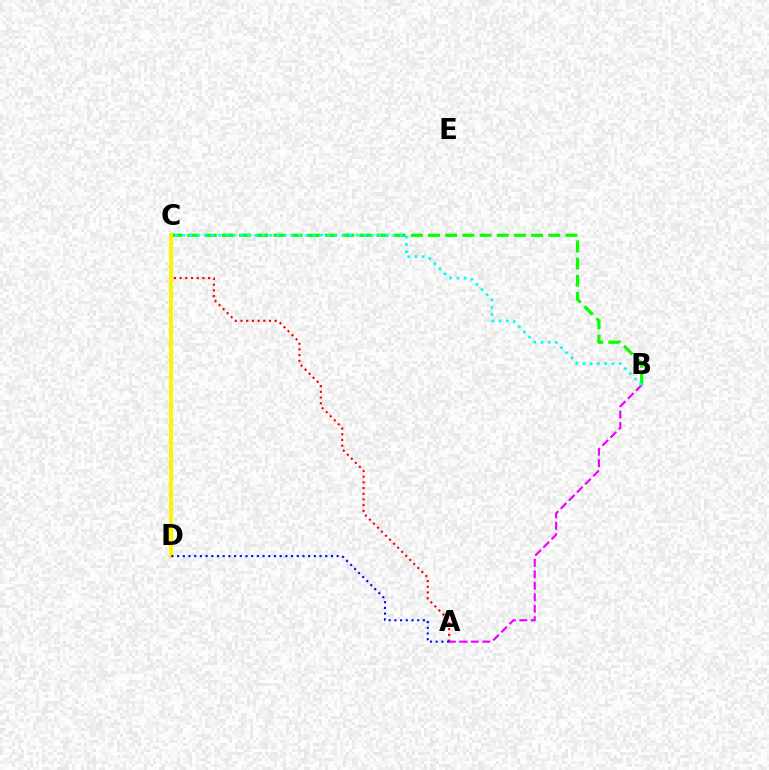{('A', 'C'): [{'color': '#ff0000', 'line_style': 'dotted', 'thickness': 1.55}], ('B', 'C'): [{'color': '#08ff00', 'line_style': 'dashed', 'thickness': 2.33}, {'color': '#00fff6', 'line_style': 'dotted', 'thickness': 1.97}], ('C', 'D'): [{'color': '#fcf500', 'line_style': 'solid', 'thickness': 2.79}], ('A', 'B'): [{'color': '#ee00ff', 'line_style': 'dashed', 'thickness': 1.56}], ('A', 'D'): [{'color': '#0010ff', 'line_style': 'dotted', 'thickness': 1.55}]}